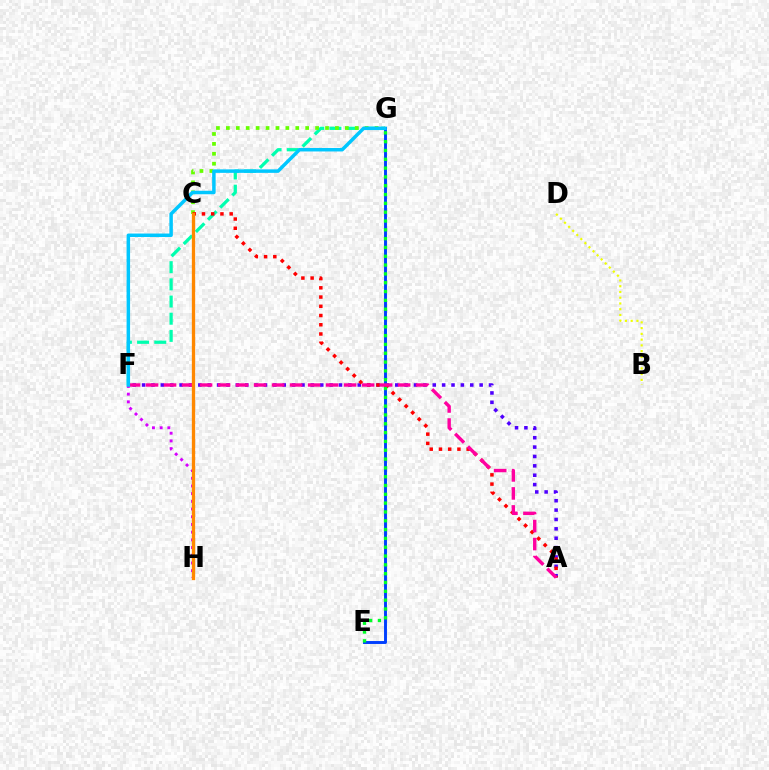{('A', 'F'): [{'color': '#4f00ff', 'line_style': 'dotted', 'thickness': 2.55}, {'color': '#ff00a0', 'line_style': 'dashed', 'thickness': 2.45}], ('F', 'H'): [{'color': '#d600ff', 'line_style': 'dotted', 'thickness': 2.09}], ('F', 'G'): [{'color': '#00ffaf', 'line_style': 'dashed', 'thickness': 2.33}, {'color': '#00c7ff', 'line_style': 'solid', 'thickness': 2.51}], ('E', 'G'): [{'color': '#003fff', 'line_style': 'solid', 'thickness': 2.1}, {'color': '#00ff27', 'line_style': 'dotted', 'thickness': 2.4}], ('B', 'D'): [{'color': '#eeff00', 'line_style': 'dotted', 'thickness': 1.56}], ('C', 'G'): [{'color': '#66ff00', 'line_style': 'dotted', 'thickness': 2.69}], ('A', 'C'): [{'color': '#ff0000', 'line_style': 'dotted', 'thickness': 2.51}], ('C', 'H'): [{'color': '#ff8800', 'line_style': 'solid', 'thickness': 2.38}]}